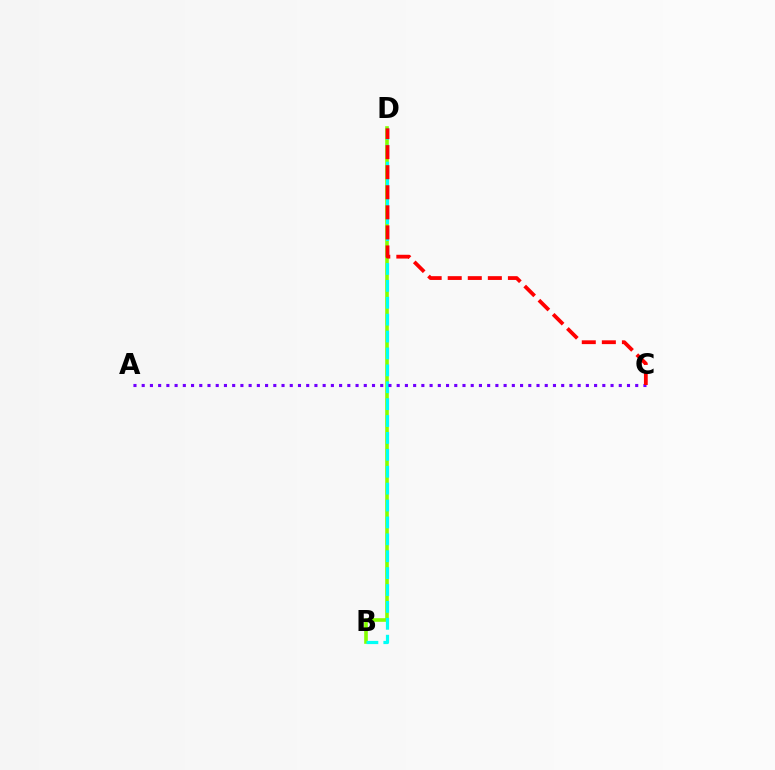{('B', 'D'): [{'color': '#84ff00', 'line_style': 'solid', 'thickness': 2.6}, {'color': '#00fff6', 'line_style': 'dashed', 'thickness': 2.3}], ('A', 'C'): [{'color': '#7200ff', 'line_style': 'dotted', 'thickness': 2.23}], ('C', 'D'): [{'color': '#ff0000', 'line_style': 'dashed', 'thickness': 2.73}]}